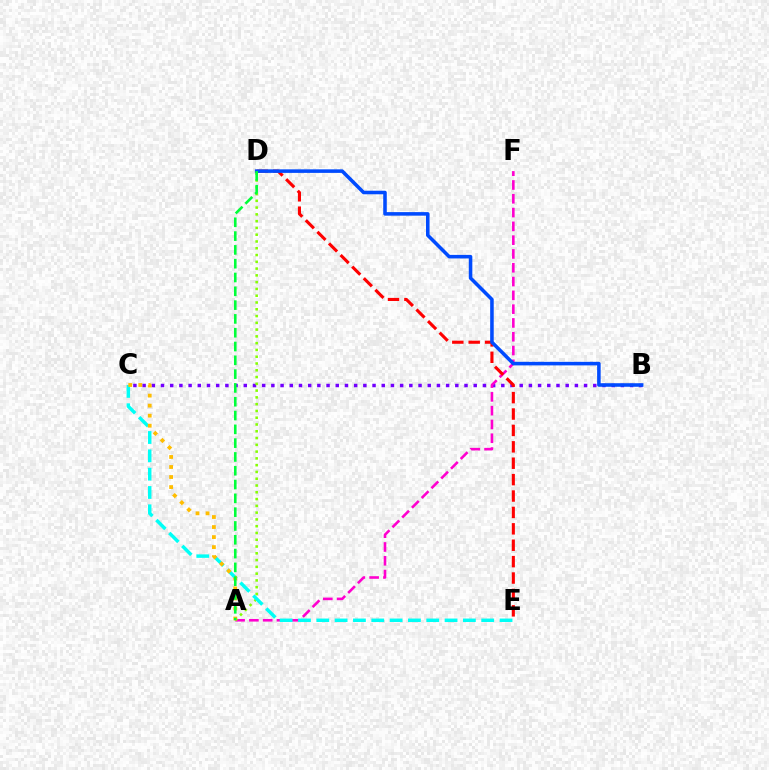{('B', 'C'): [{'color': '#7200ff', 'line_style': 'dotted', 'thickness': 2.5}], ('A', 'F'): [{'color': '#ff00cf', 'line_style': 'dashed', 'thickness': 1.87}], ('A', 'D'): [{'color': '#84ff00', 'line_style': 'dotted', 'thickness': 1.84}, {'color': '#00ff39', 'line_style': 'dashed', 'thickness': 1.88}], ('D', 'E'): [{'color': '#ff0000', 'line_style': 'dashed', 'thickness': 2.23}], ('C', 'E'): [{'color': '#00fff6', 'line_style': 'dashed', 'thickness': 2.49}], ('B', 'D'): [{'color': '#004bff', 'line_style': 'solid', 'thickness': 2.55}], ('A', 'C'): [{'color': '#ffbd00', 'line_style': 'dotted', 'thickness': 2.73}]}